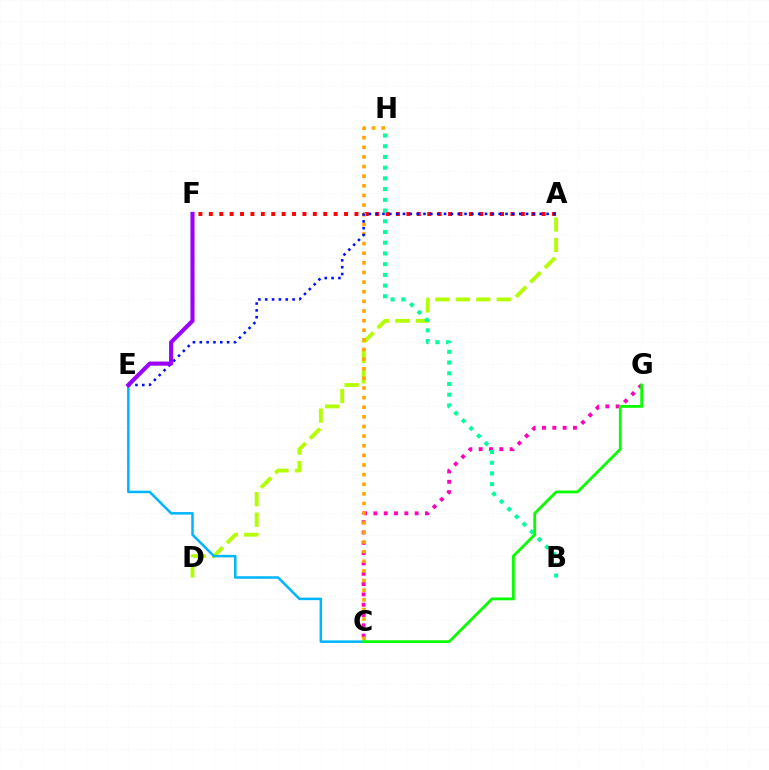{('C', 'G'): [{'color': '#ff00bd', 'line_style': 'dotted', 'thickness': 2.8}, {'color': '#08ff00', 'line_style': 'solid', 'thickness': 2.02}], ('A', 'F'): [{'color': '#ff0000', 'line_style': 'dotted', 'thickness': 2.83}], ('A', 'D'): [{'color': '#b3ff00', 'line_style': 'dashed', 'thickness': 2.78}], ('C', 'E'): [{'color': '#00b5ff', 'line_style': 'solid', 'thickness': 1.81}], ('C', 'H'): [{'color': '#ffa500', 'line_style': 'dotted', 'thickness': 2.62}], ('B', 'H'): [{'color': '#00ff9d', 'line_style': 'dotted', 'thickness': 2.91}], ('A', 'E'): [{'color': '#0010ff', 'line_style': 'dotted', 'thickness': 1.86}], ('E', 'F'): [{'color': '#9b00ff', 'line_style': 'solid', 'thickness': 2.96}]}